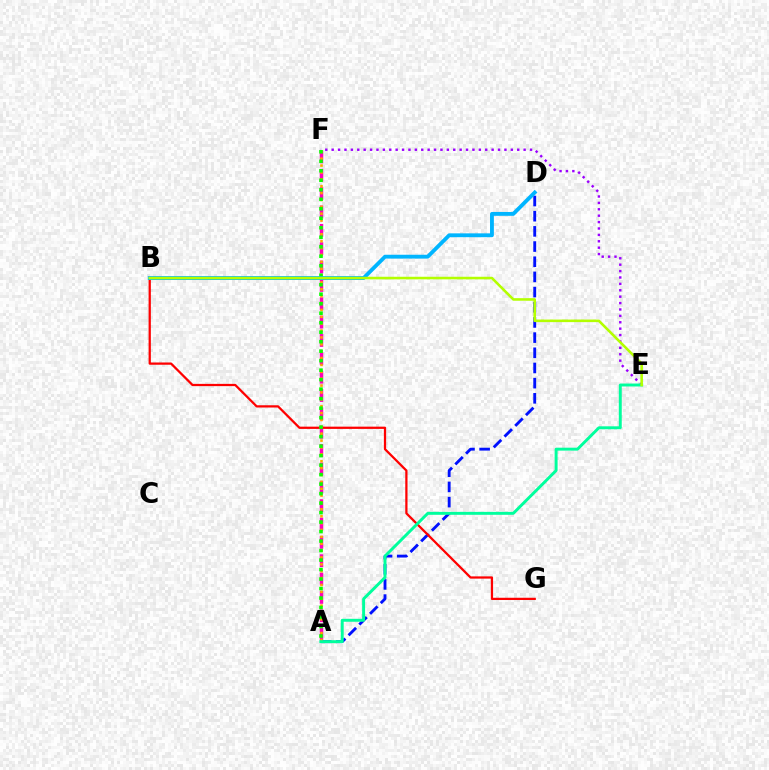{('A', 'D'): [{'color': '#0010ff', 'line_style': 'dashed', 'thickness': 2.06}], ('A', 'F'): [{'color': '#ff00bd', 'line_style': 'dashed', 'thickness': 2.49}, {'color': '#ffa500', 'line_style': 'dotted', 'thickness': 1.87}, {'color': '#08ff00', 'line_style': 'dotted', 'thickness': 2.58}], ('E', 'F'): [{'color': '#9b00ff', 'line_style': 'dotted', 'thickness': 1.74}], ('B', 'G'): [{'color': '#ff0000', 'line_style': 'solid', 'thickness': 1.62}], ('A', 'E'): [{'color': '#00ff9d', 'line_style': 'solid', 'thickness': 2.12}], ('B', 'D'): [{'color': '#00b5ff', 'line_style': 'solid', 'thickness': 2.77}], ('B', 'E'): [{'color': '#b3ff00', 'line_style': 'solid', 'thickness': 1.86}]}